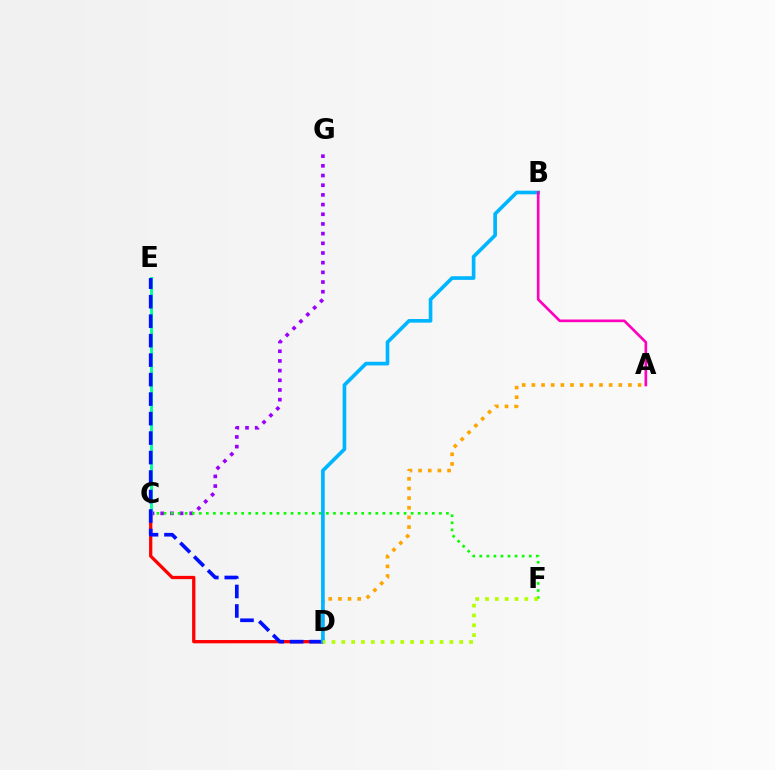{('A', 'D'): [{'color': '#ffa500', 'line_style': 'dotted', 'thickness': 2.62}], ('C', 'G'): [{'color': '#9b00ff', 'line_style': 'dotted', 'thickness': 2.63}], ('C', 'F'): [{'color': '#08ff00', 'line_style': 'dotted', 'thickness': 1.92}], ('C', 'D'): [{'color': '#ff0000', 'line_style': 'solid', 'thickness': 2.36}], ('C', 'E'): [{'color': '#00ff9d', 'line_style': 'solid', 'thickness': 2.12}], ('D', 'E'): [{'color': '#0010ff', 'line_style': 'dashed', 'thickness': 2.65}], ('B', 'D'): [{'color': '#00b5ff', 'line_style': 'solid', 'thickness': 2.63}], ('A', 'B'): [{'color': '#ff00bd', 'line_style': 'solid', 'thickness': 1.91}], ('D', 'F'): [{'color': '#b3ff00', 'line_style': 'dotted', 'thickness': 2.67}]}